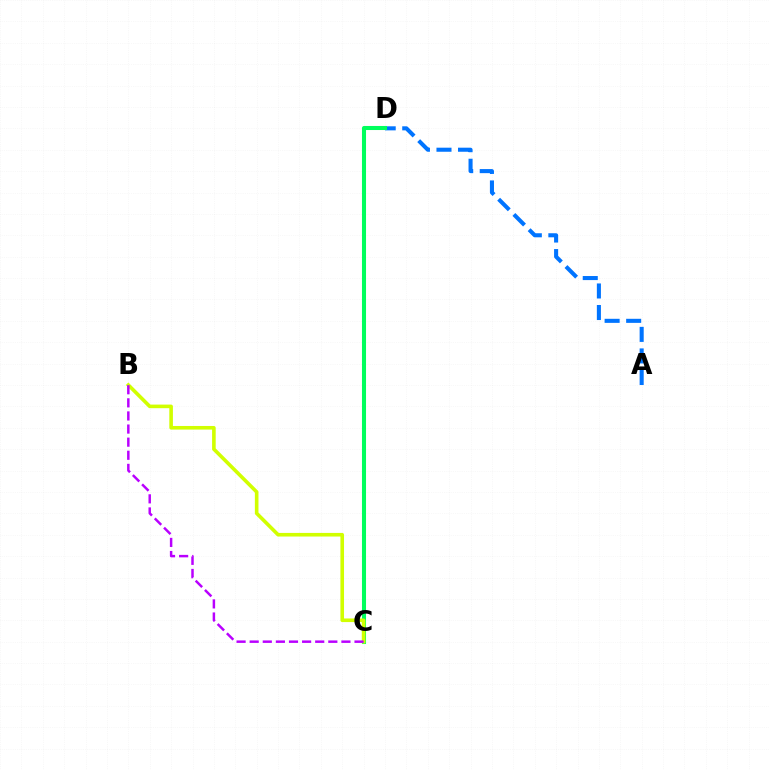{('C', 'D'): [{'color': '#ff0000', 'line_style': 'dashed', 'thickness': 1.74}, {'color': '#00ff5c', 'line_style': 'solid', 'thickness': 2.93}], ('A', 'D'): [{'color': '#0074ff', 'line_style': 'dashed', 'thickness': 2.93}], ('B', 'C'): [{'color': '#d1ff00', 'line_style': 'solid', 'thickness': 2.6}, {'color': '#b900ff', 'line_style': 'dashed', 'thickness': 1.78}]}